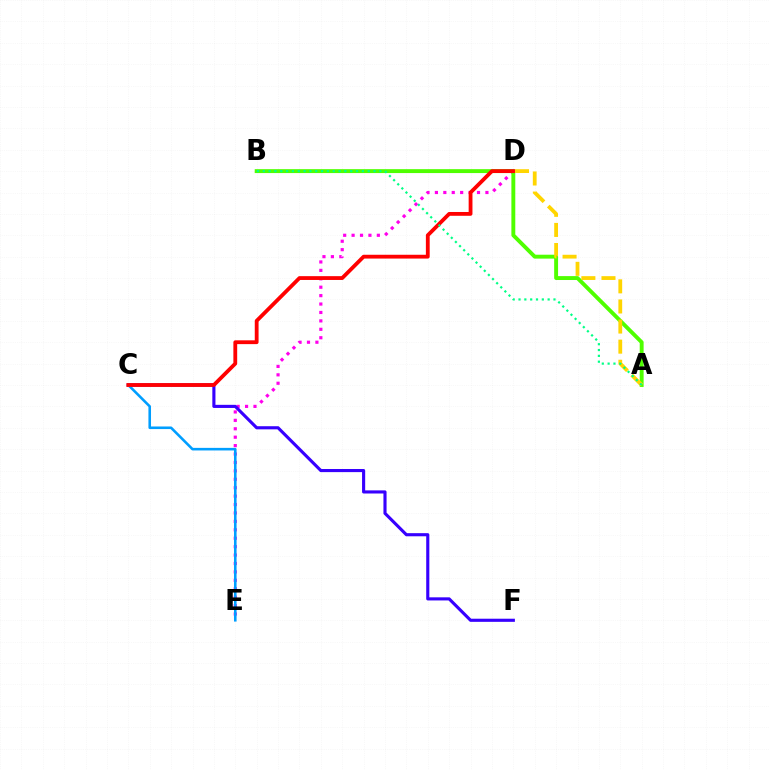{('D', 'E'): [{'color': '#ff00ed', 'line_style': 'dotted', 'thickness': 2.29}], ('C', 'F'): [{'color': '#3700ff', 'line_style': 'solid', 'thickness': 2.25}], ('C', 'E'): [{'color': '#009eff', 'line_style': 'solid', 'thickness': 1.86}], ('A', 'B'): [{'color': '#4fff00', 'line_style': 'solid', 'thickness': 2.81}, {'color': '#00ff86', 'line_style': 'dotted', 'thickness': 1.58}], ('C', 'D'): [{'color': '#ff0000', 'line_style': 'solid', 'thickness': 2.74}], ('A', 'D'): [{'color': '#ffd500', 'line_style': 'dashed', 'thickness': 2.73}]}